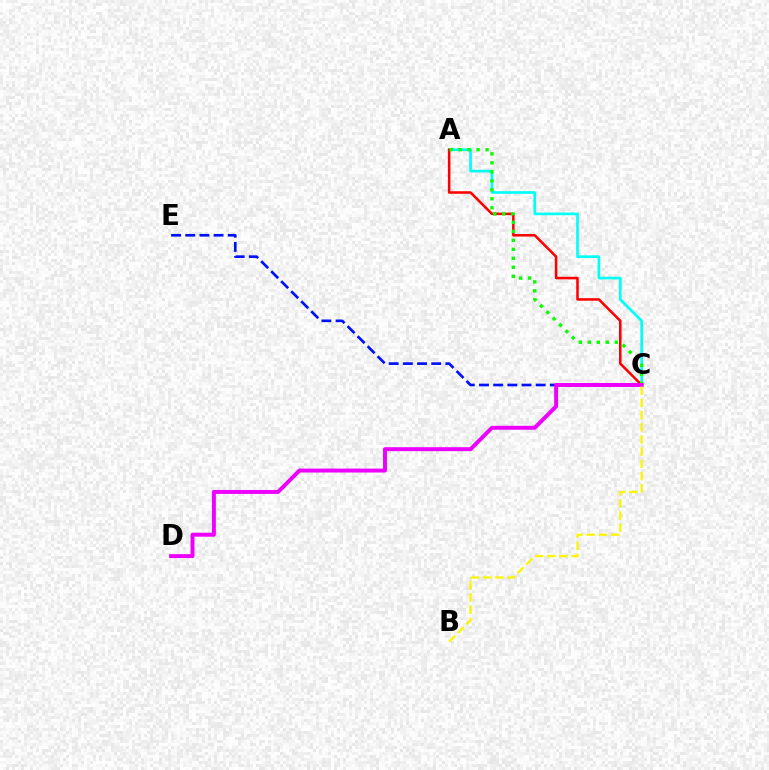{('A', 'C'): [{'color': '#00fff6', 'line_style': 'solid', 'thickness': 1.92}, {'color': '#ff0000', 'line_style': 'solid', 'thickness': 1.84}, {'color': '#08ff00', 'line_style': 'dotted', 'thickness': 2.44}], ('C', 'E'): [{'color': '#0010ff', 'line_style': 'dashed', 'thickness': 1.92}], ('C', 'D'): [{'color': '#ee00ff', 'line_style': 'solid', 'thickness': 2.84}], ('B', 'C'): [{'color': '#fcf500', 'line_style': 'dashed', 'thickness': 1.65}]}